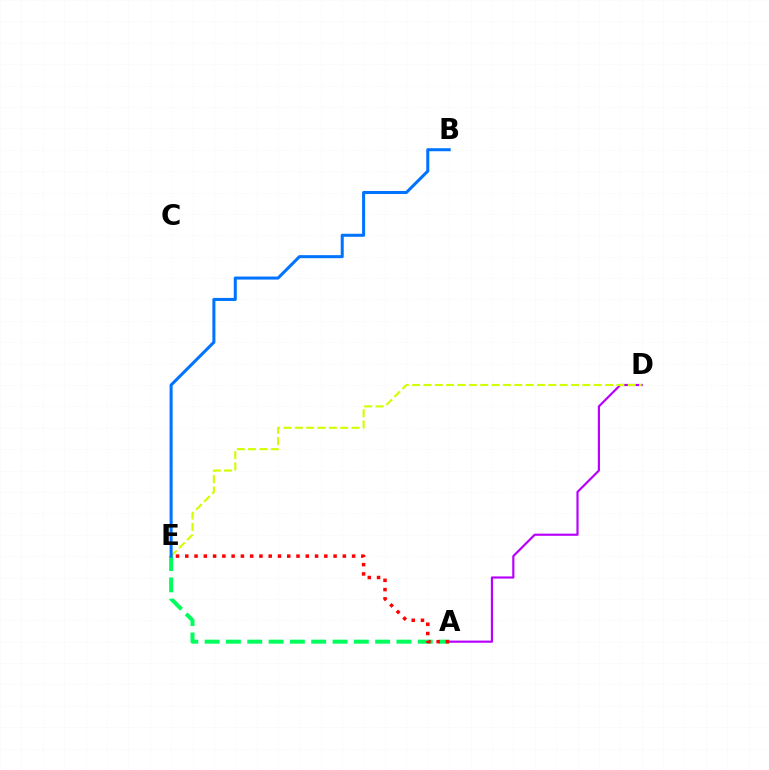{('A', 'D'): [{'color': '#b900ff', 'line_style': 'solid', 'thickness': 1.57}], ('A', 'E'): [{'color': '#00ff5c', 'line_style': 'dashed', 'thickness': 2.9}, {'color': '#ff0000', 'line_style': 'dotted', 'thickness': 2.52}], ('D', 'E'): [{'color': '#d1ff00', 'line_style': 'dashed', 'thickness': 1.54}], ('B', 'E'): [{'color': '#0074ff', 'line_style': 'solid', 'thickness': 2.19}]}